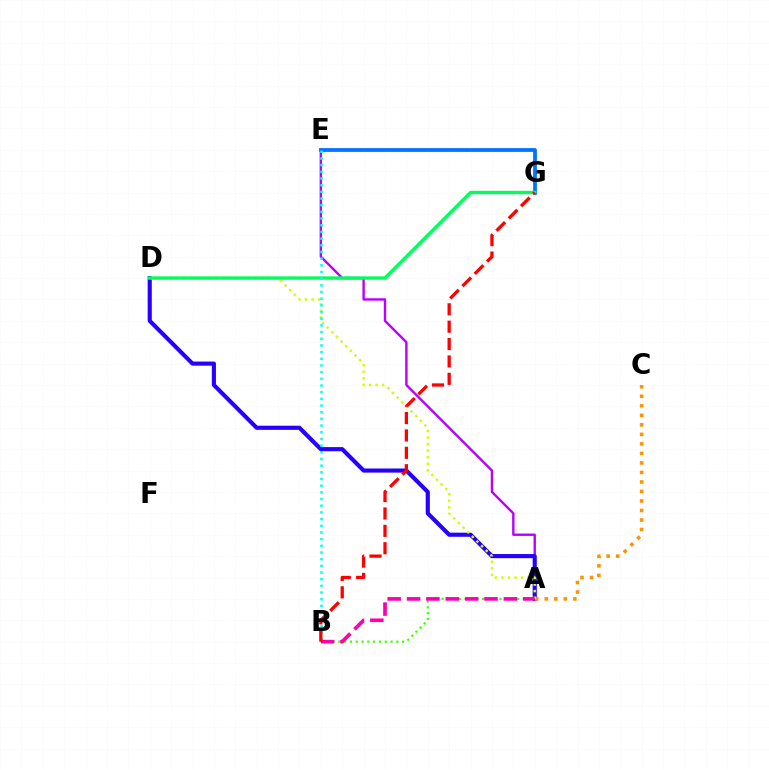{('A', 'E'): [{'color': '#b900ff', 'line_style': 'solid', 'thickness': 1.73}], ('A', 'D'): [{'color': '#2500ff', 'line_style': 'solid', 'thickness': 2.97}, {'color': '#d1ff00', 'line_style': 'dotted', 'thickness': 1.78}], ('A', 'C'): [{'color': '#ff9400', 'line_style': 'dotted', 'thickness': 2.59}], ('E', 'G'): [{'color': '#0074ff', 'line_style': 'solid', 'thickness': 2.73}], ('D', 'G'): [{'color': '#00ff5c', 'line_style': 'solid', 'thickness': 2.44}], ('A', 'B'): [{'color': '#3dff00', 'line_style': 'dotted', 'thickness': 1.58}, {'color': '#ff00ac', 'line_style': 'dashed', 'thickness': 2.63}], ('B', 'E'): [{'color': '#00fff6', 'line_style': 'dotted', 'thickness': 1.81}], ('B', 'G'): [{'color': '#ff0000', 'line_style': 'dashed', 'thickness': 2.36}]}